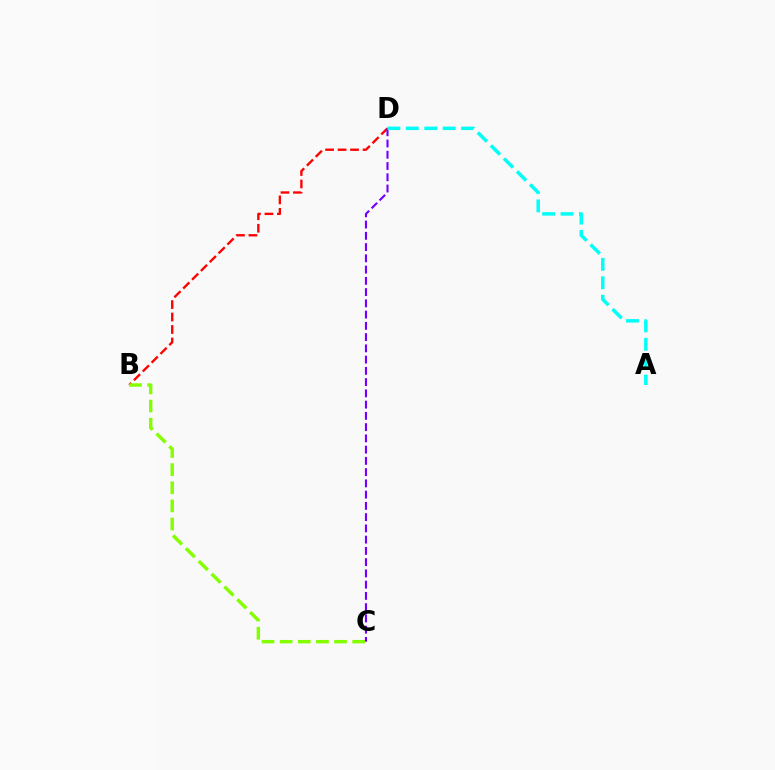{('B', 'D'): [{'color': '#ff0000', 'line_style': 'dashed', 'thickness': 1.69}], ('B', 'C'): [{'color': '#84ff00', 'line_style': 'dashed', 'thickness': 2.46}], ('C', 'D'): [{'color': '#7200ff', 'line_style': 'dashed', 'thickness': 1.53}], ('A', 'D'): [{'color': '#00fff6', 'line_style': 'dashed', 'thickness': 2.5}]}